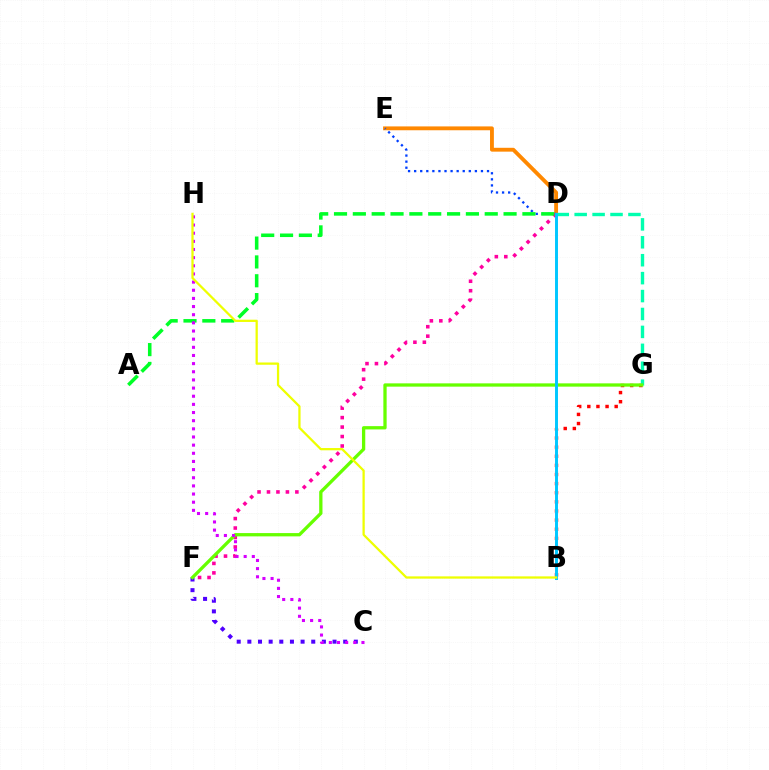{('C', 'F'): [{'color': '#4f00ff', 'line_style': 'dotted', 'thickness': 2.89}], ('B', 'G'): [{'color': '#ff0000', 'line_style': 'dotted', 'thickness': 2.48}], ('D', 'E'): [{'color': '#ff8800', 'line_style': 'solid', 'thickness': 2.77}, {'color': '#003fff', 'line_style': 'dotted', 'thickness': 1.65}], ('D', 'G'): [{'color': '#00ffaf', 'line_style': 'dashed', 'thickness': 2.43}], ('D', 'F'): [{'color': '#ff00a0', 'line_style': 'dotted', 'thickness': 2.57}], ('F', 'G'): [{'color': '#66ff00', 'line_style': 'solid', 'thickness': 2.37}], ('B', 'D'): [{'color': '#00c7ff', 'line_style': 'solid', 'thickness': 2.12}], ('A', 'D'): [{'color': '#00ff27', 'line_style': 'dashed', 'thickness': 2.56}], ('C', 'H'): [{'color': '#d600ff', 'line_style': 'dotted', 'thickness': 2.21}], ('B', 'H'): [{'color': '#eeff00', 'line_style': 'solid', 'thickness': 1.63}]}